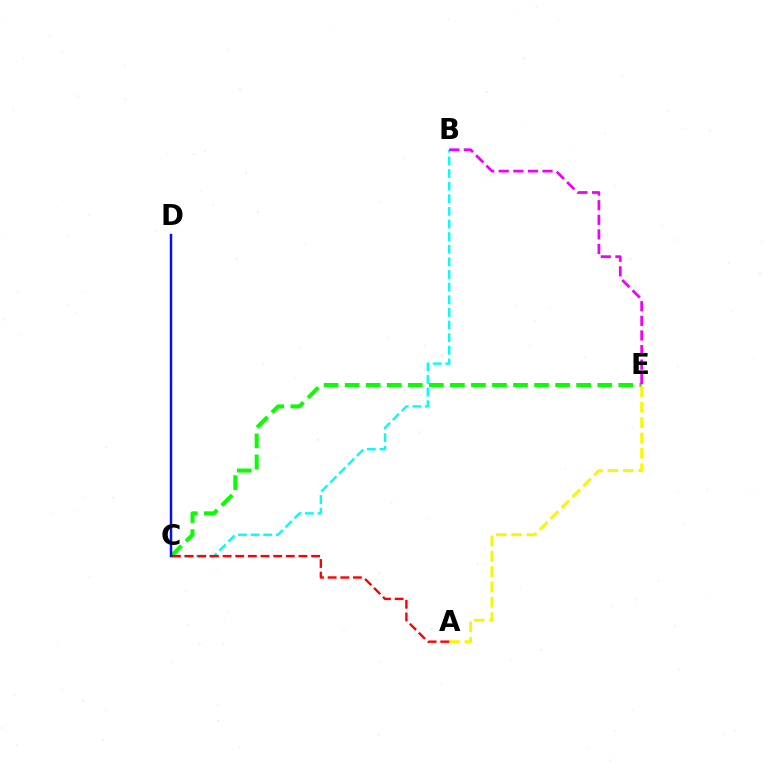{('B', 'C'): [{'color': '#00fff6', 'line_style': 'dashed', 'thickness': 1.72}], ('C', 'E'): [{'color': '#08ff00', 'line_style': 'dashed', 'thickness': 2.86}], ('A', 'E'): [{'color': '#fcf500', 'line_style': 'dashed', 'thickness': 2.09}], ('A', 'C'): [{'color': '#ff0000', 'line_style': 'dashed', 'thickness': 1.72}], ('B', 'E'): [{'color': '#ee00ff', 'line_style': 'dashed', 'thickness': 1.98}], ('C', 'D'): [{'color': '#0010ff', 'line_style': 'solid', 'thickness': 1.77}]}